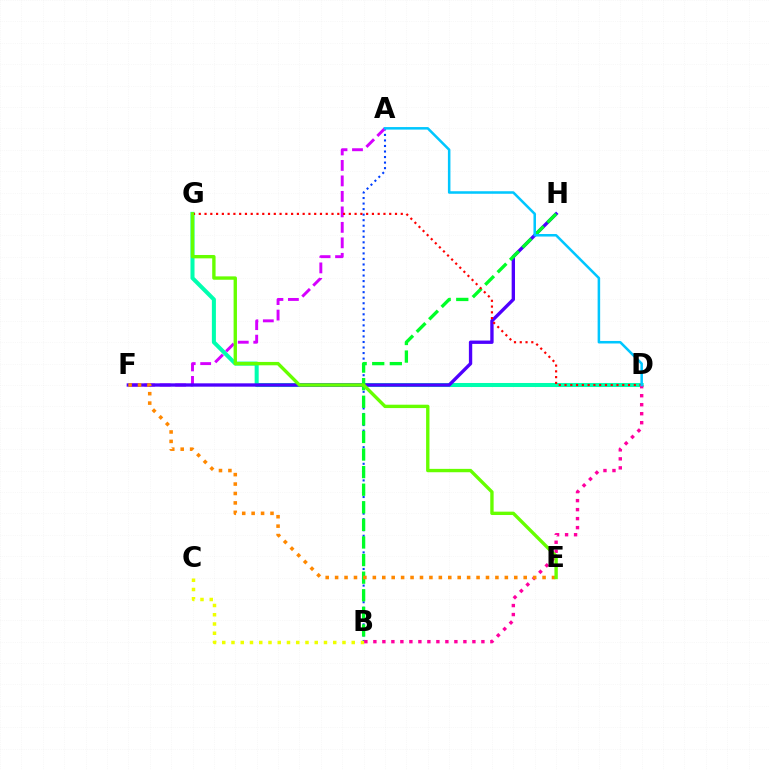{('A', 'B'): [{'color': '#003fff', 'line_style': 'dotted', 'thickness': 1.5}], ('D', 'G'): [{'color': '#00ffaf', 'line_style': 'solid', 'thickness': 2.9}, {'color': '#ff0000', 'line_style': 'dotted', 'thickness': 1.57}], ('A', 'F'): [{'color': '#d600ff', 'line_style': 'dashed', 'thickness': 2.1}], ('F', 'H'): [{'color': '#4f00ff', 'line_style': 'solid', 'thickness': 2.41}], ('B', 'C'): [{'color': '#eeff00', 'line_style': 'dotted', 'thickness': 2.51}], ('B', 'H'): [{'color': '#00ff27', 'line_style': 'dashed', 'thickness': 2.39}], ('B', 'D'): [{'color': '#ff00a0', 'line_style': 'dotted', 'thickness': 2.45}], ('E', 'F'): [{'color': '#ff8800', 'line_style': 'dotted', 'thickness': 2.56}], ('E', 'G'): [{'color': '#66ff00', 'line_style': 'solid', 'thickness': 2.43}], ('A', 'D'): [{'color': '#00c7ff', 'line_style': 'solid', 'thickness': 1.82}]}